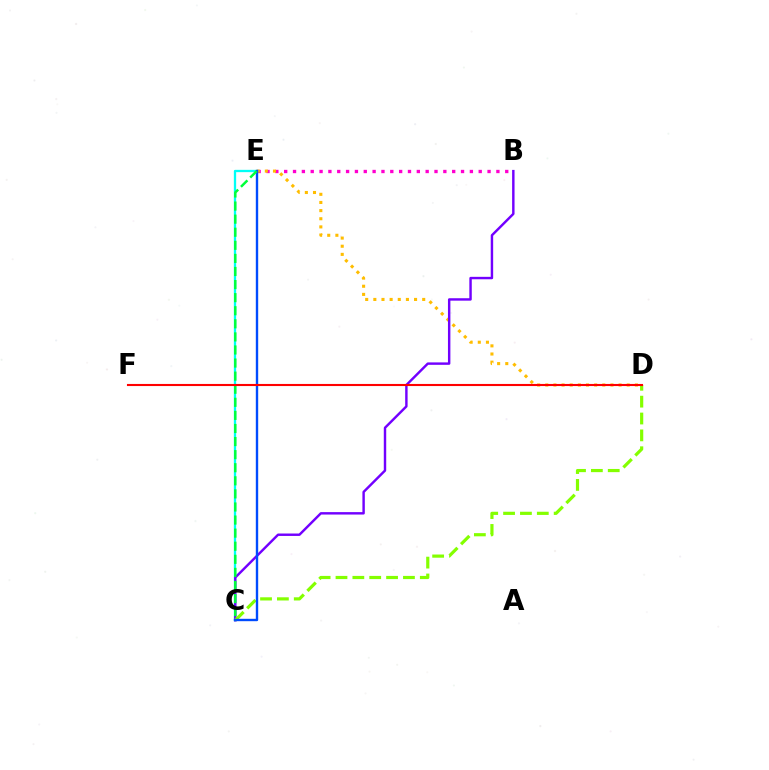{('B', 'E'): [{'color': '#ff00cf', 'line_style': 'dotted', 'thickness': 2.4}], ('D', 'E'): [{'color': '#ffbd00', 'line_style': 'dotted', 'thickness': 2.21}], ('C', 'E'): [{'color': '#00fff6', 'line_style': 'solid', 'thickness': 1.66}, {'color': '#004bff', 'line_style': 'solid', 'thickness': 1.72}, {'color': '#00ff39', 'line_style': 'dashed', 'thickness': 1.78}], ('B', 'C'): [{'color': '#7200ff', 'line_style': 'solid', 'thickness': 1.75}], ('C', 'D'): [{'color': '#84ff00', 'line_style': 'dashed', 'thickness': 2.29}], ('D', 'F'): [{'color': '#ff0000', 'line_style': 'solid', 'thickness': 1.51}]}